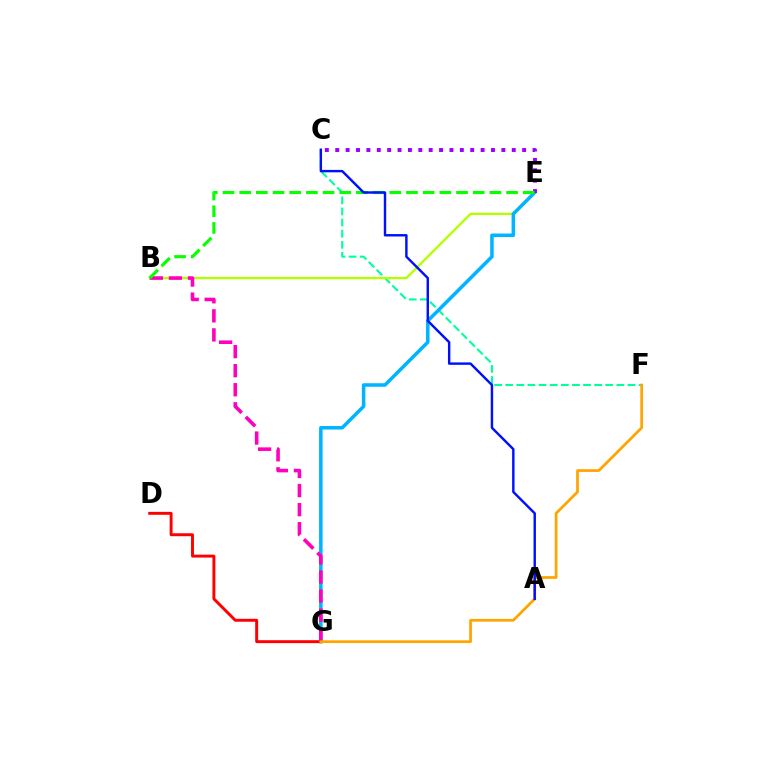{('C', 'F'): [{'color': '#00ff9d', 'line_style': 'dashed', 'thickness': 1.51}], ('B', 'E'): [{'color': '#b3ff00', 'line_style': 'solid', 'thickness': 1.68}, {'color': '#08ff00', 'line_style': 'dashed', 'thickness': 2.27}], ('E', 'G'): [{'color': '#00b5ff', 'line_style': 'solid', 'thickness': 2.54}], ('B', 'G'): [{'color': '#ff00bd', 'line_style': 'dashed', 'thickness': 2.59}], ('C', 'E'): [{'color': '#9b00ff', 'line_style': 'dotted', 'thickness': 2.82}], ('D', 'G'): [{'color': '#ff0000', 'line_style': 'solid', 'thickness': 2.11}], ('F', 'G'): [{'color': '#ffa500', 'line_style': 'solid', 'thickness': 1.98}], ('A', 'C'): [{'color': '#0010ff', 'line_style': 'solid', 'thickness': 1.74}]}